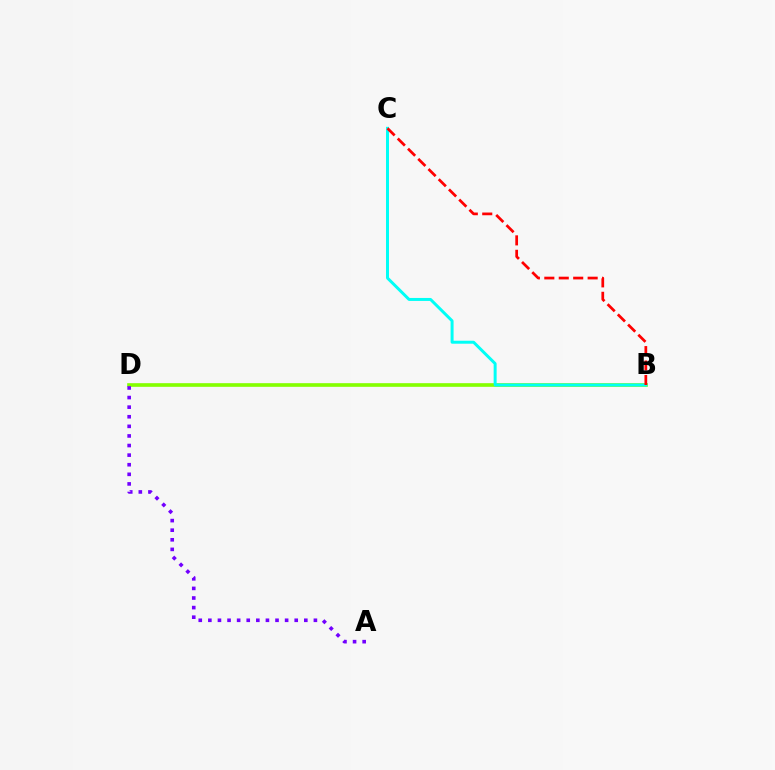{('B', 'D'): [{'color': '#84ff00', 'line_style': 'solid', 'thickness': 2.63}], ('A', 'D'): [{'color': '#7200ff', 'line_style': 'dotted', 'thickness': 2.61}], ('B', 'C'): [{'color': '#00fff6', 'line_style': 'solid', 'thickness': 2.14}, {'color': '#ff0000', 'line_style': 'dashed', 'thickness': 1.96}]}